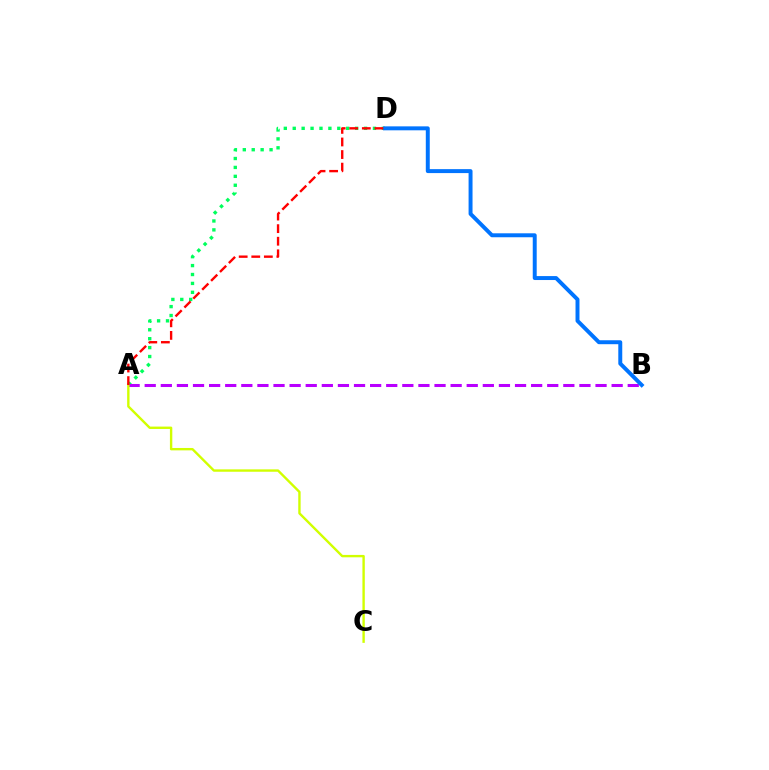{('A', 'D'): [{'color': '#00ff5c', 'line_style': 'dotted', 'thickness': 2.42}, {'color': '#ff0000', 'line_style': 'dashed', 'thickness': 1.71}], ('A', 'B'): [{'color': '#b900ff', 'line_style': 'dashed', 'thickness': 2.19}], ('B', 'D'): [{'color': '#0074ff', 'line_style': 'solid', 'thickness': 2.84}], ('A', 'C'): [{'color': '#d1ff00', 'line_style': 'solid', 'thickness': 1.72}]}